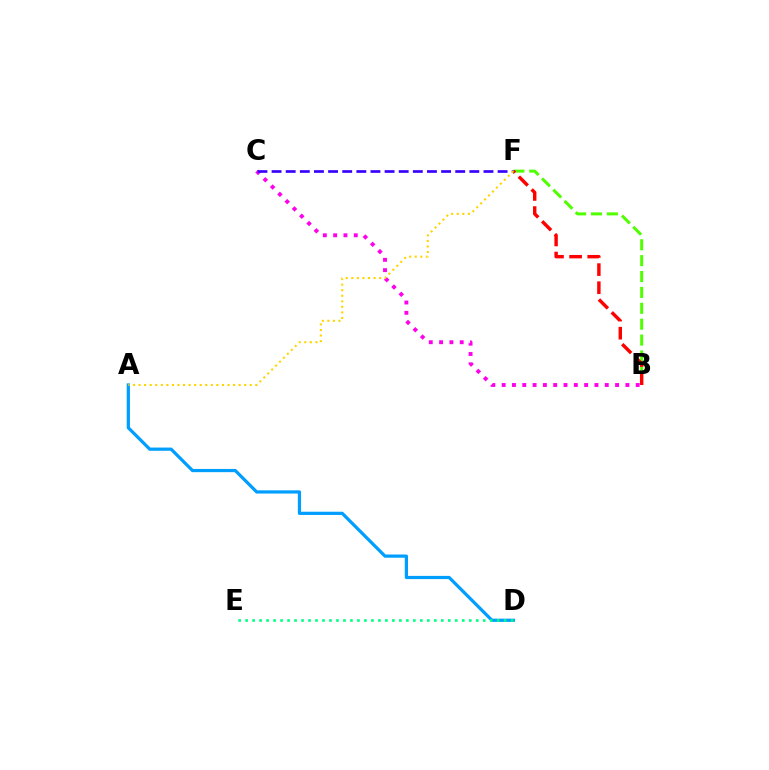{('B', 'F'): [{'color': '#4fff00', 'line_style': 'dashed', 'thickness': 2.16}, {'color': '#ff0000', 'line_style': 'dashed', 'thickness': 2.46}], ('B', 'C'): [{'color': '#ff00ed', 'line_style': 'dotted', 'thickness': 2.8}], ('C', 'F'): [{'color': '#3700ff', 'line_style': 'dashed', 'thickness': 1.92}], ('A', 'D'): [{'color': '#009eff', 'line_style': 'solid', 'thickness': 2.32}], ('D', 'E'): [{'color': '#00ff86', 'line_style': 'dotted', 'thickness': 1.9}], ('A', 'F'): [{'color': '#ffd500', 'line_style': 'dotted', 'thickness': 1.51}]}